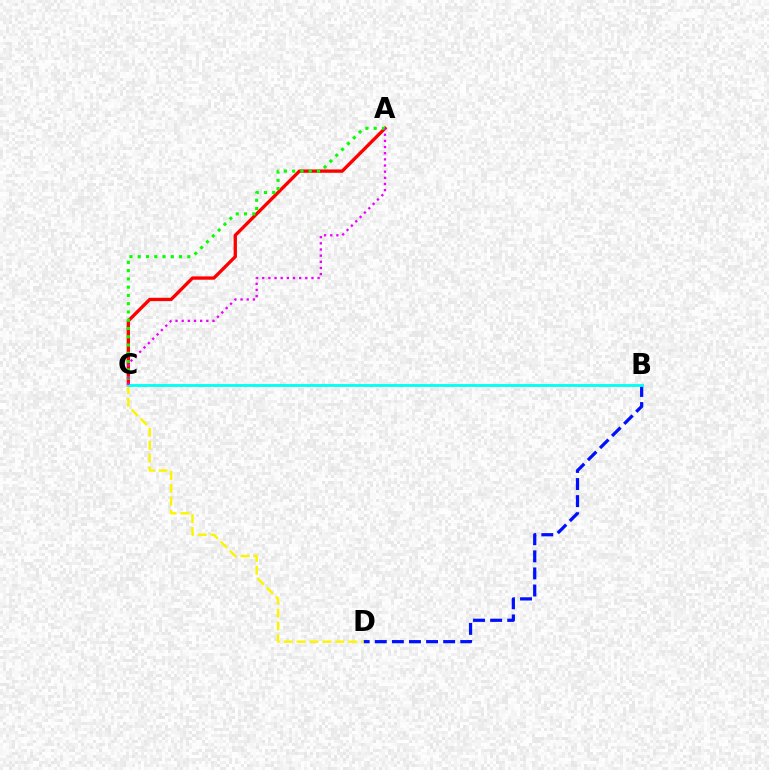{('A', 'C'): [{'color': '#ff0000', 'line_style': 'solid', 'thickness': 2.4}, {'color': '#08ff00', 'line_style': 'dotted', 'thickness': 2.25}, {'color': '#ee00ff', 'line_style': 'dotted', 'thickness': 1.67}], ('B', 'D'): [{'color': '#0010ff', 'line_style': 'dashed', 'thickness': 2.32}], ('C', 'D'): [{'color': '#fcf500', 'line_style': 'dashed', 'thickness': 1.75}], ('B', 'C'): [{'color': '#00fff6', 'line_style': 'solid', 'thickness': 2.04}]}